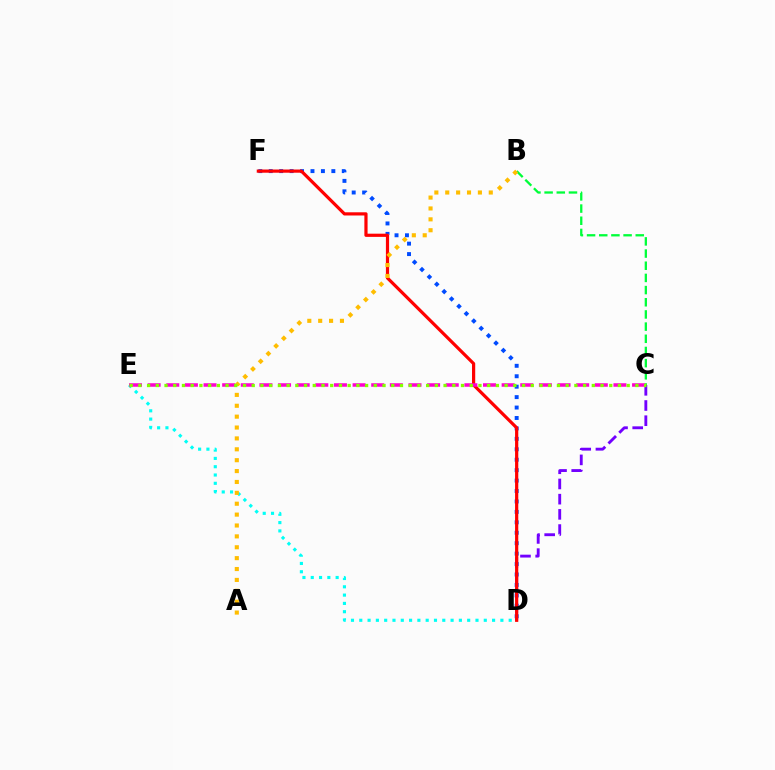{('D', 'F'): [{'color': '#004bff', 'line_style': 'dotted', 'thickness': 2.84}, {'color': '#ff0000', 'line_style': 'solid', 'thickness': 2.3}], ('B', 'C'): [{'color': '#00ff39', 'line_style': 'dashed', 'thickness': 1.65}], ('C', 'D'): [{'color': '#7200ff', 'line_style': 'dashed', 'thickness': 2.06}], ('D', 'E'): [{'color': '#00fff6', 'line_style': 'dotted', 'thickness': 2.26}], ('A', 'B'): [{'color': '#ffbd00', 'line_style': 'dotted', 'thickness': 2.96}], ('C', 'E'): [{'color': '#ff00cf', 'line_style': 'dashed', 'thickness': 2.53}, {'color': '#84ff00', 'line_style': 'dotted', 'thickness': 2.37}]}